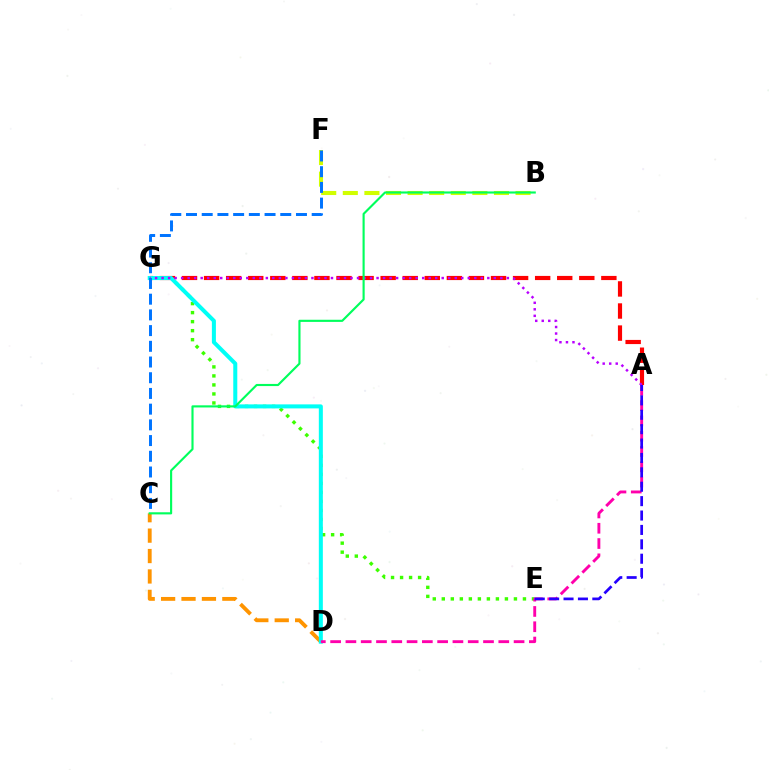{('C', 'D'): [{'color': '#ff9400', 'line_style': 'dashed', 'thickness': 2.77}], ('E', 'G'): [{'color': '#3dff00', 'line_style': 'dotted', 'thickness': 2.45}], ('A', 'G'): [{'color': '#ff0000', 'line_style': 'dashed', 'thickness': 3.0}, {'color': '#b900ff', 'line_style': 'dotted', 'thickness': 1.77}], ('B', 'F'): [{'color': '#d1ff00', 'line_style': 'dashed', 'thickness': 2.93}], ('D', 'G'): [{'color': '#00fff6', 'line_style': 'solid', 'thickness': 2.9}], ('A', 'D'): [{'color': '#ff00ac', 'line_style': 'dashed', 'thickness': 2.08}], ('B', 'C'): [{'color': '#00ff5c', 'line_style': 'solid', 'thickness': 1.54}], ('C', 'F'): [{'color': '#0074ff', 'line_style': 'dashed', 'thickness': 2.13}], ('A', 'E'): [{'color': '#2500ff', 'line_style': 'dashed', 'thickness': 1.96}]}